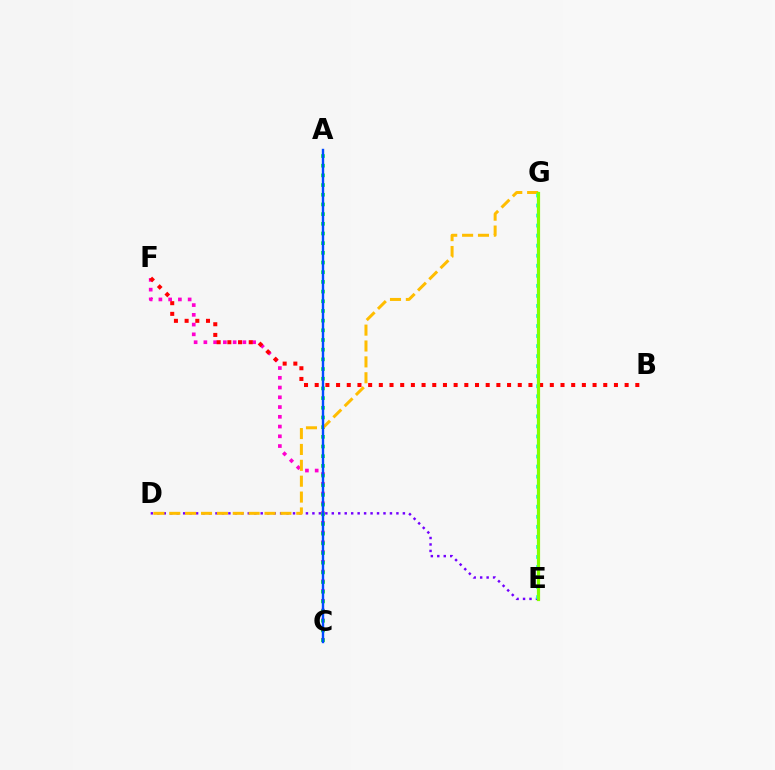{('C', 'F'): [{'color': '#ff00cf', 'line_style': 'dotted', 'thickness': 2.65}], ('D', 'E'): [{'color': '#7200ff', 'line_style': 'dotted', 'thickness': 1.76}], ('A', 'C'): [{'color': '#00ff39', 'line_style': 'dotted', 'thickness': 2.63}, {'color': '#004bff', 'line_style': 'solid', 'thickness': 1.72}], ('D', 'G'): [{'color': '#ffbd00', 'line_style': 'dashed', 'thickness': 2.16}], ('B', 'F'): [{'color': '#ff0000', 'line_style': 'dotted', 'thickness': 2.9}], ('E', 'G'): [{'color': '#00fff6', 'line_style': 'dotted', 'thickness': 2.73}, {'color': '#84ff00', 'line_style': 'solid', 'thickness': 2.3}]}